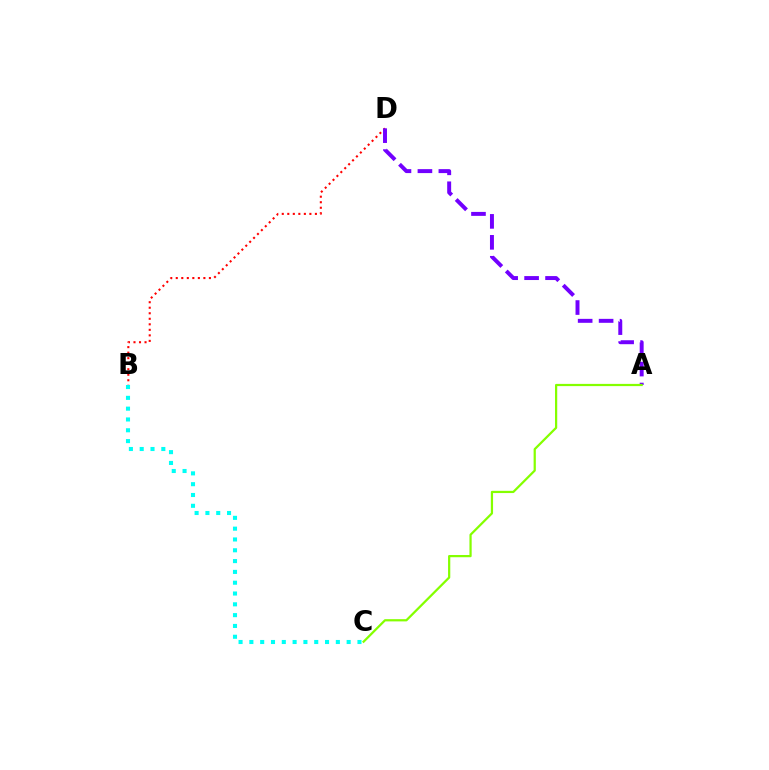{('B', 'D'): [{'color': '#ff0000', 'line_style': 'dotted', 'thickness': 1.5}], ('A', 'D'): [{'color': '#7200ff', 'line_style': 'dashed', 'thickness': 2.85}], ('B', 'C'): [{'color': '#00fff6', 'line_style': 'dotted', 'thickness': 2.94}], ('A', 'C'): [{'color': '#84ff00', 'line_style': 'solid', 'thickness': 1.6}]}